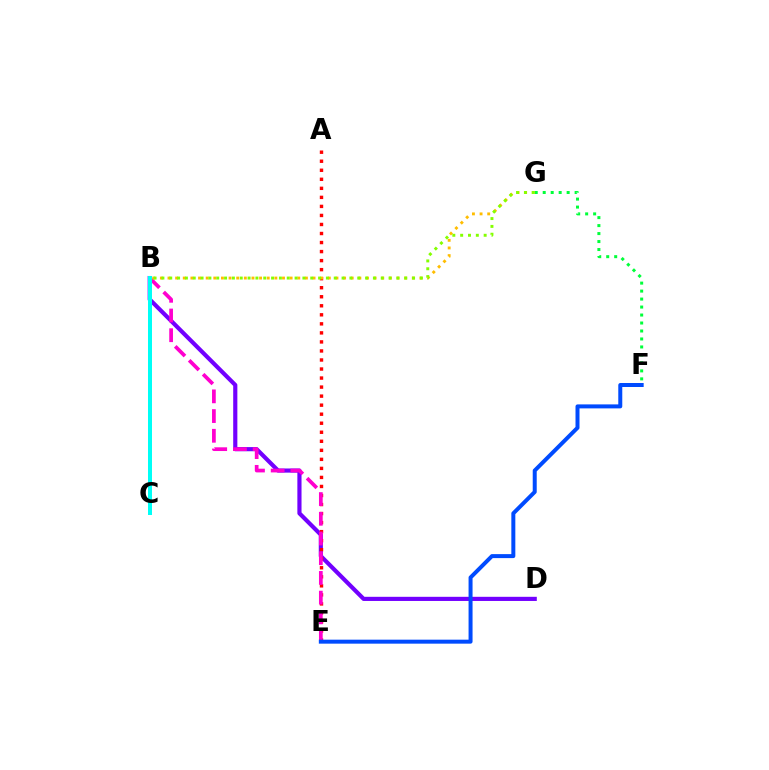{('B', 'D'): [{'color': '#7200ff', 'line_style': 'solid', 'thickness': 2.99}], ('A', 'E'): [{'color': '#ff0000', 'line_style': 'dotted', 'thickness': 2.45}], ('B', 'E'): [{'color': '#ff00cf', 'line_style': 'dashed', 'thickness': 2.68}], ('B', 'G'): [{'color': '#ffbd00', 'line_style': 'dotted', 'thickness': 2.07}, {'color': '#84ff00', 'line_style': 'dotted', 'thickness': 2.13}], ('F', 'G'): [{'color': '#00ff39', 'line_style': 'dotted', 'thickness': 2.17}], ('B', 'C'): [{'color': '#00fff6', 'line_style': 'solid', 'thickness': 2.88}], ('E', 'F'): [{'color': '#004bff', 'line_style': 'solid', 'thickness': 2.87}]}